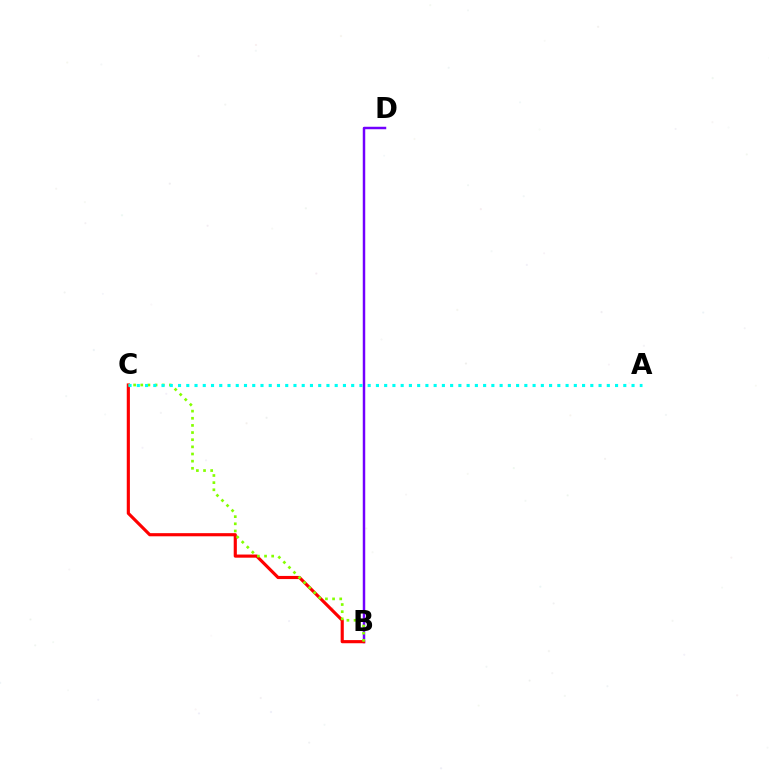{('B', 'D'): [{'color': '#7200ff', 'line_style': 'solid', 'thickness': 1.78}], ('B', 'C'): [{'color': '#ff0000', 'line_style': 'solid', 'thickness': 2.26}, {'color': '#84ff00', 'line_style': 'dotted', 'thickness': 1.94}], ('A', 'C'): [{'color': '#00fff6', 'line_style': 'dotted', 'thickness': 2.24}]}